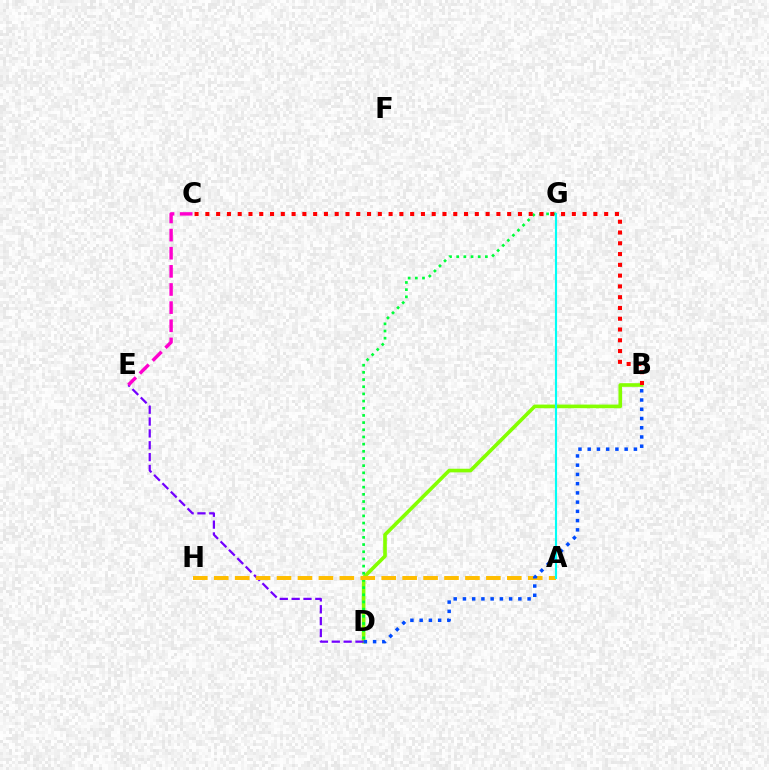{('B', 'D'): [{'color': '#84ff00', 'line_style': 'solid', 'thickness': 2.61}, {'color': '#004bff', 'line_style': 'dotted', 'thickness': 2.51}], ('D', 'G'): [{'color': '#00ff39', 'line_style': 'dotted', 'thickness': 1.95}], ('D', 'E'): [{'color': '#7200ff', 'line_style': 'dashed', 'thickness': 1.61}], ('A', 'H'): [{'color': '#ffbd00', 'line_style': 'dashed', 'thickness': 2.84}], ('B', 'C'): [{'color': '#ff0000', 'line_style': 'dotted', 'thickness': 2.93}], ('C', 'E'): [{'color': '#ff00cf', 'line_style': 'dashed', 'thickness': 2.46}], ('A', 'G'): [{'color': '#00fff6', 'line_style': 'solid', 'thickness': 1.54}]}